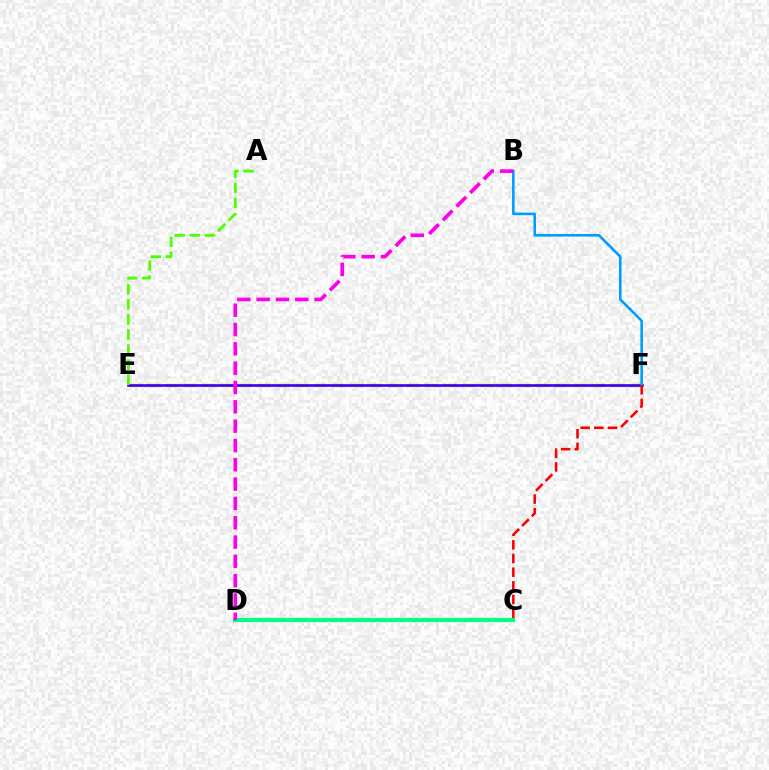{('E', 'F'): [{'color': '#ffd500', 'line_style': 'dashed', 'thickness': 2.52}, {'color': '#3700ff', 'line_style': 'solid', 'thickness': 1.89}], ('C', 'D'): [{'color': '#00ff86', 'line_style': 'solid', 'thickness': 2.93}], ('A', 'E'): [{'color': '#4fff00', 'line_style': 'dashed', 'thickness': 2.05}], ('B', 'F'): [{'color': '#009eff', 'line_style': 'solid', 'thickness': 1.87}], ('B', 'D'): [{'color': '#ff00ed', 'line_style': 'dashed', 'thickness': 2.62}], ('C', 'F'): [{'color': '#ff0000', 'line_style': 'dashed', 'thickness': 1.86}]}